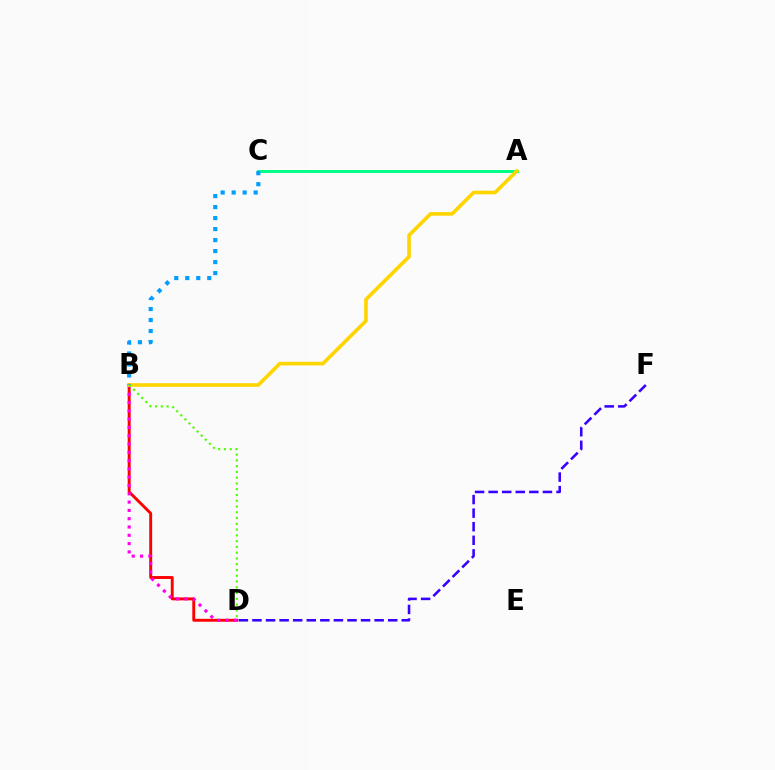{('B', 'D'): [{'color': '#ff0000', 'line_style': 'solid', 'thickness': 2.1}, {'color': '#ff00ed', 'line_style': 'dotted', 'thickness': 2.25}, {'color': '#4fff00', 'line_style': 'dotted', 'thickness': 1.57}], ('A', 'C'): [{'color': '#00ff86', 'line_style': 'solid', 'thickness': 2.12}], ('A', 'B'): [{'color': '#ffd500', 'line_style': 'solid', 'thickness': 2.61}], ('D', 'F'): [{'color': '#3700ff', 'line_style': 'dashed', 'thickness': 1.84}], ('B', 'C'): [{'color': '#009eff', 'line_style': 'dotted', 'thickness': 2.99}]}